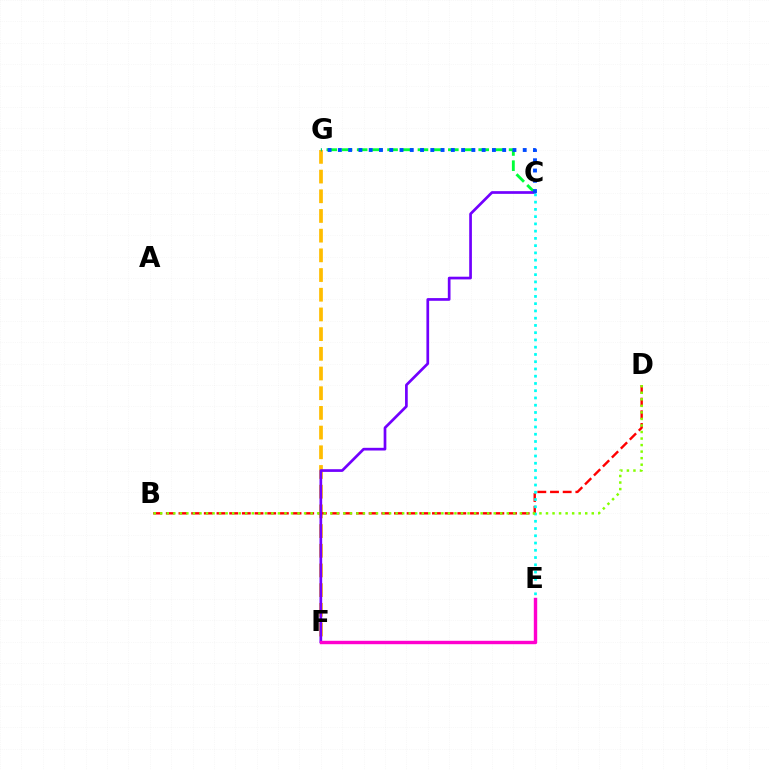{('F', 'G'): [{'color': '#ffbd00', 'line_style': 'dashed', 'thickness': 2.68}], ('B', 'D'): [{'color': '#ff0000', 'line_style': 'dashed', 'thickness': 1.72}, {'color': '#84ff00', 'line_style': 'dotted', 'thickness': 1.78}], ('C', 'G'): [{'color': '#00ff39', 'line_style': 'dashed', 'thickness': 2.06}, {'color': '#004bff', 'line_style': 'dotted', 'thickness': 2.79}], ('C', 'F'): [{'color': '#7200ff', 'line_style': 'solid', 'thickness': 1.94}], ('E', 'F'): [{'color': '#ff00cf', 'line_style': 'solid', 'thickness': 2.45}], ('C', 'E'): [{'color': '#00fff6', 'line_style': 'dotted', 'thickness': 1.97}]}